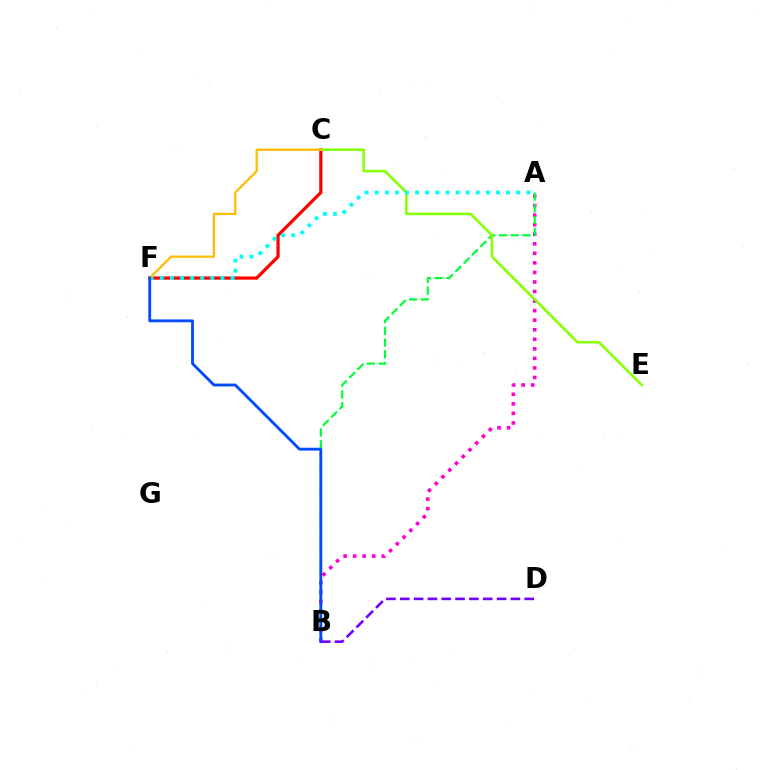{('A', 'B'): [{'color': '#ff00cf', 'line_style': 'dotted', 'thickness': 2.59}, {'color': '#00ff39', 'line_style': 'dashed', 'thickness': 1.59}], ('C', 'F'): [{'color': '#ff0000', 'line_style': 'solid', 'thickness': 2.32}, {'color': '#ffbd00', 'line_style': 'solid', 'thickness': 1.62}], ('C', 'E'): [{'color': '#84ff00', 'line_style': 'solid', 'thickness': 1.83}], ('A', 'F'): [{'color': '#00fff6', 'line_style': 'dotted', 'thickness': 2.75}], ('B', 'F'): [{'color': '#004bff', 'line_style': 'solid', 'thickness': 2.05}], ('B', 'D'): [{'color': '#7200ff', 'line_style': 'dashed', 'thickness': 1.88}]}